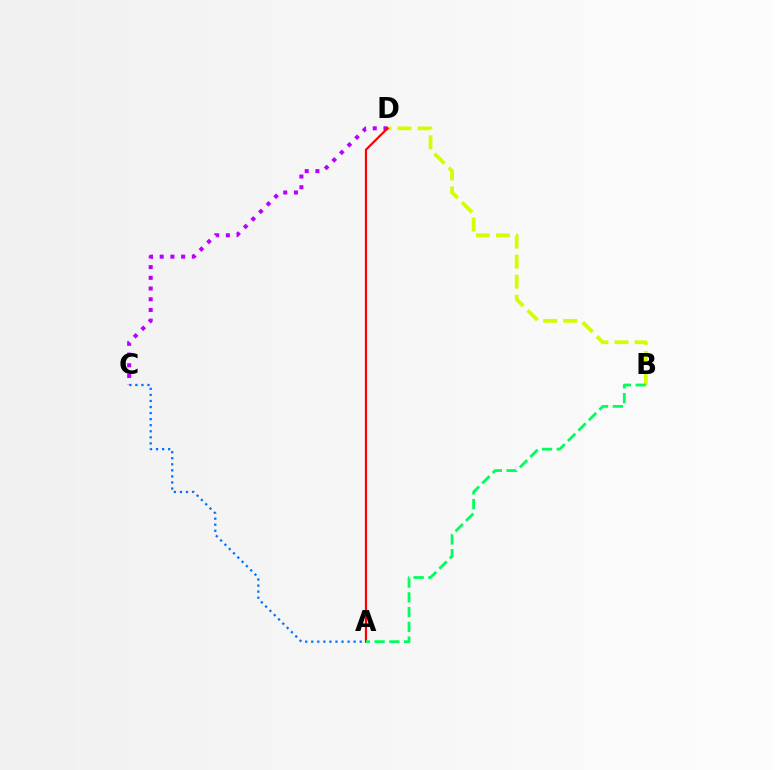{('C', 'D'): [{'color': '#b900ff', 'line_style': 'dotted', 'thickness': 2.91}], ('A', 'C'): [{'color': '#0074ff', 'line_style': 'dotted', 'thickness': 1.65}], ('B', 'D'): [{'color': '#d1ff00', 'line_style': 'dashed', 'thickness': 2.72}], ('A', 'D'): [{'color': '#ff0000', 'line_style': 'solid', 'thickness': 1.58}], ('A', 'B'): [{'color': '#00ff5c', 'line_style': 'dashed', 'thickness': 2.0}]}